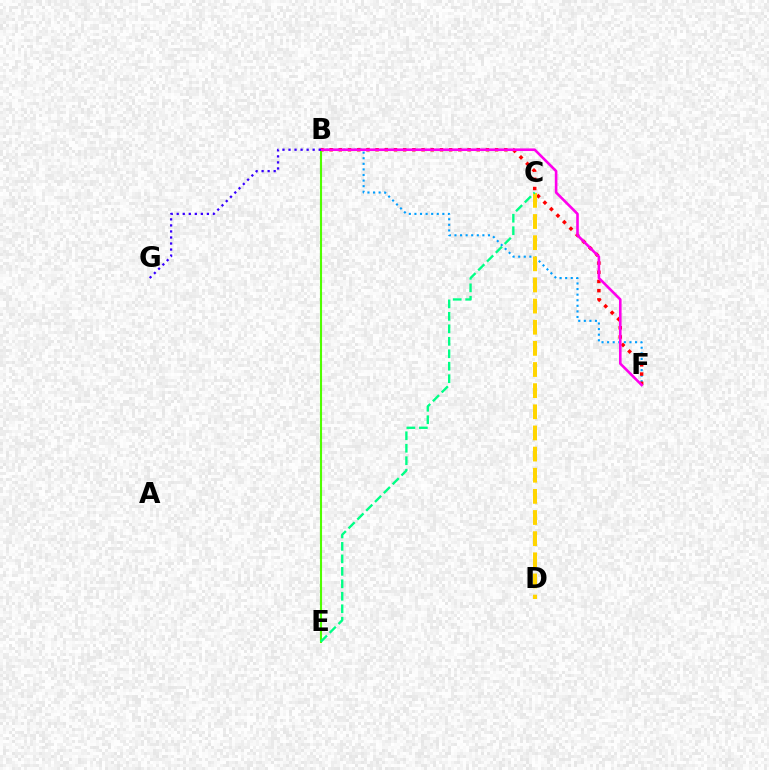{('B', 'F'): [{'color': '#009eff', 'line_style': 'dotted', 'thickness': 1.52}, {'color': '#ff0000', 'line_style': 'dotted', 'thickness': 2.5}, {'color': '#ff00ed', 'line_style': 'solid', 'thickness': 1.88}], ('B', 'E'): [{'color': '#4fff00', 'line_style': 'solid', 'thickness': 1.52}], ('C', 'D'): [{'color': '#ffd500', 'line_style': 'dashed', 'thickness': 2.87}], ('C', 'E'): [{'color': '#00ff86', 'line_style': 'dashed', 'thickness': 1.69}], ('B', 'G'): [{'color': '#3700ff', 'line_style': 'dotted', 'thickness': 1.64}]}